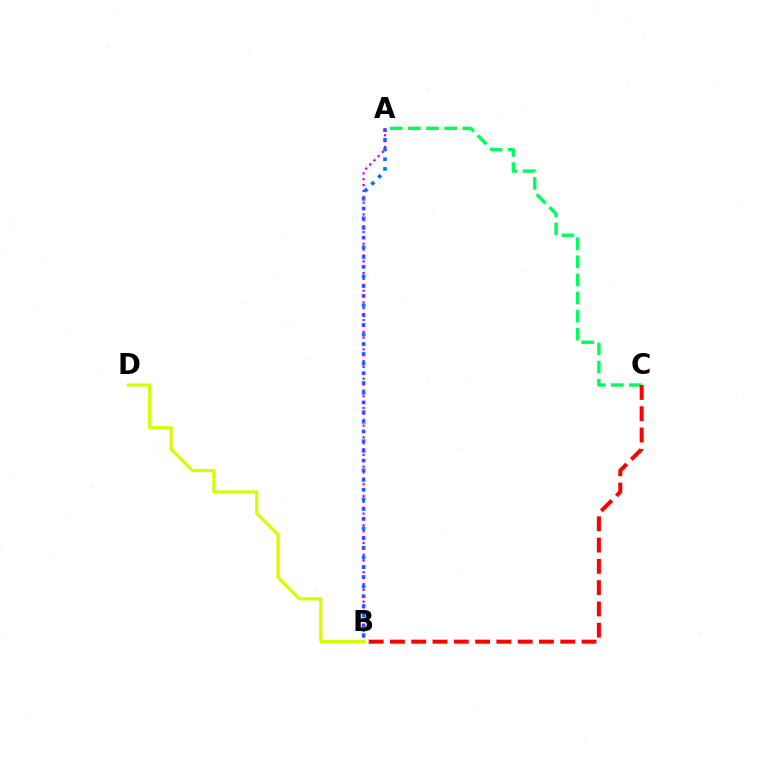{('B', 'D'): [{'color': '#d1ff00', 'line_style': 'solid', 'thickness': 2.31}], ('A', 'B'): [{'color': '#0074ff', 'line_style': 'dotted', 'thickness': 2.63}, {'color': '#b900ff', 'line_style': 'dotted', 'thickness': 1.59}], ('A', 'C'): [{'color': '#00ff5c', 'line_style': 'dashed', 'thickness': 2.46}], ('B', 'C'): [{'color': '#ff0000', 'line_style': 'dashed', 'thickness': 2.89}]}